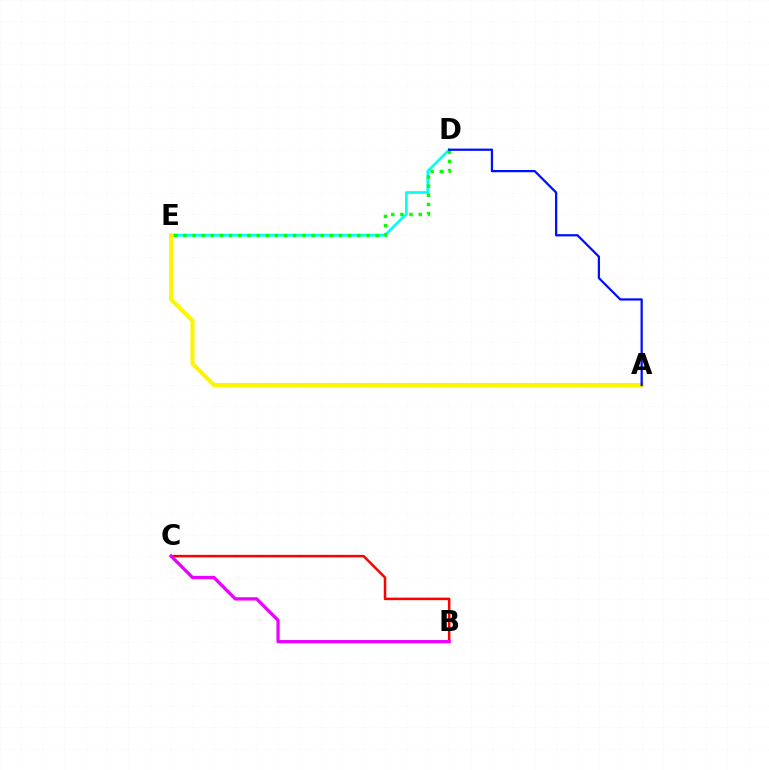{('D', 'E'): [{'color': '#00fff6', 'line_style': 'solid', 'thickness': 1.94}, {'color': '#08ff00', 'line_style': 'dotted', 'thickness': 2.49}], ('A', 'E'): [{'color': '#fcf500', 'line_style': 'solid', 'thickness': 2.94}], ('B', 'C'): [{'color': '#ff0000', 'line_style': 'solid', 'thickness': 1.81}, {'color': '#ee00ff', 'line_style': 'solid', 'thickness': 2.36}], ('A', 'D'): [{'color': '#0010ff', 'line_style': 'solid', 'thickness': 1.62}]}